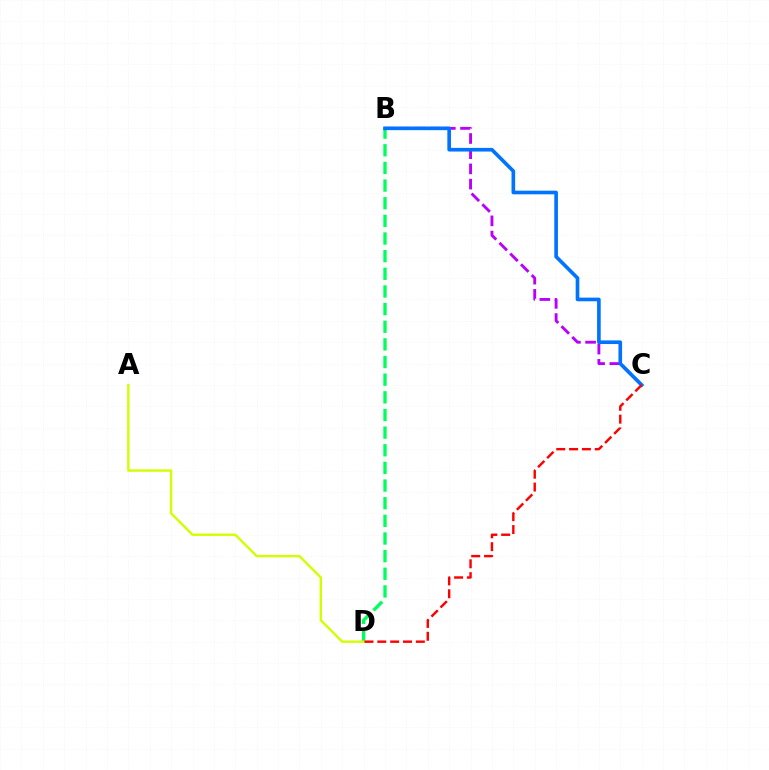{('B', 'C'): [{'color': '#b900ff', 'line_style': 'dashed', 'thickness': 2.07}, {'color': '#0074ff', 'line_style': 'solid', 'thickness': 2.62}], ('B', 'D'): [{'color': '#00ff5c', 'line_style': 'dashed', 'thickness': 2.4}], ('A', 'D'): [{'color': '#d1ff00', 'line_style': 'solid', 'thickness': 1.73}], ('C', 'D'): [{'color': '#ff0000', 'line_style': 'dashed', 'thickness': 1.74}]}